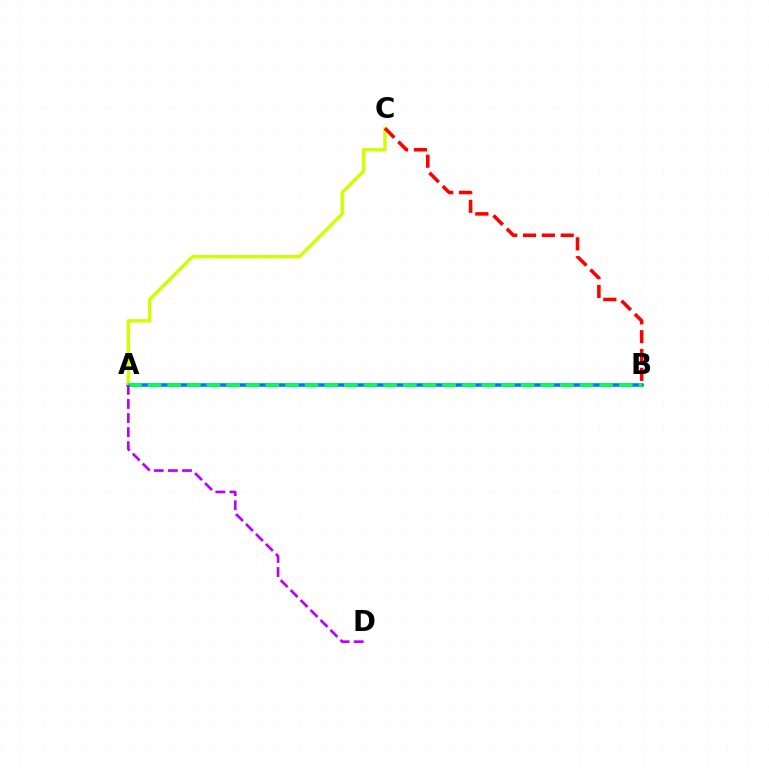{('A', 'B'): [{'color': '#0074ff', 'line_style': 'solid', 'thickness': 2.55}, {'color': '#00ff5c', 'line_style': 'dashed', 'thickness': 2.67}], ('A', 'C'): [{'color': '#d1ff00', 'line_style': 'solid', 'thickness': 2.47}], ('B', 'C'): [{'color': '#ff0000', 'line_style': 'dashed', 'thickness': 2.56}], ('A', 'D'): [{'color': '#b900ff', 'line_style': 'dashed', 'thickness': 1.91}]}